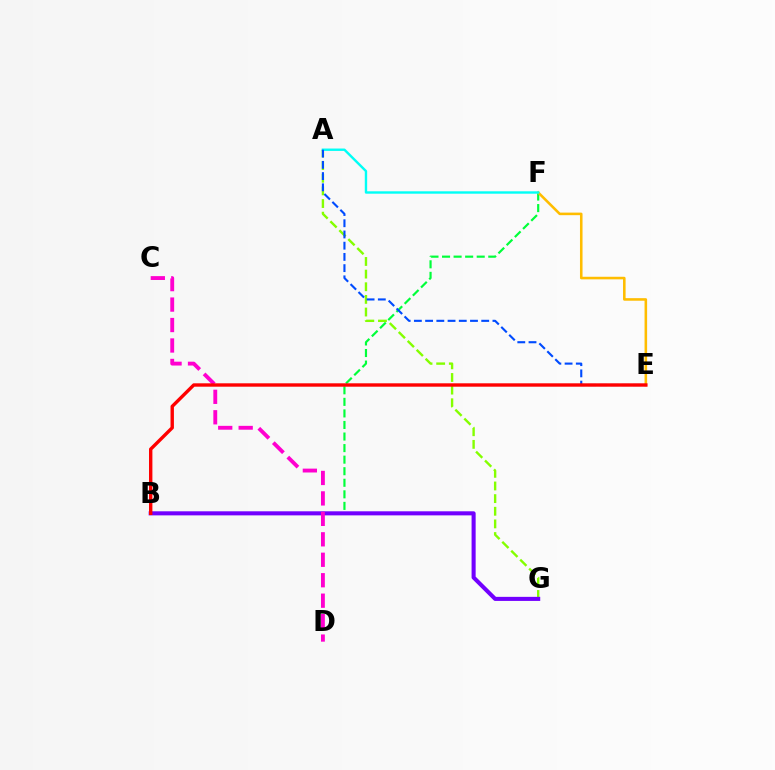{('A', 'G'): [{'color': '#84ff00', 'line_style': 'dashed', 'thickness': 1.72}], ('B', 'F'): [{'color': '#00ff39', 'line_style': 'dashed', 'thickness': 1.57}], ('B', 'G'): [{'color': '#7200ff', 'line_style': 'solid', 'thickness': 2.93}], ('C', 'D'): [{'color': '#ff00cf', 'line_style': 'dashed', 'thickness': 2.78}], ('E', 'F'): [{'color': '#ffbd00', 'line_style': 'solid', 'thickness': 1.85}], ('A', 'F'): [{'color': '#00fff6', 'line_style': 'solid', 'thickness': 1.72}], ('A', 'E'): [{'color': '#004bff', 'line_style': 'dashed', 'thickness': 1.52}], ('B', 'E'): [{'color': '#ff0000', 'line_style': 'solid', 'thickness': 2.44}]}